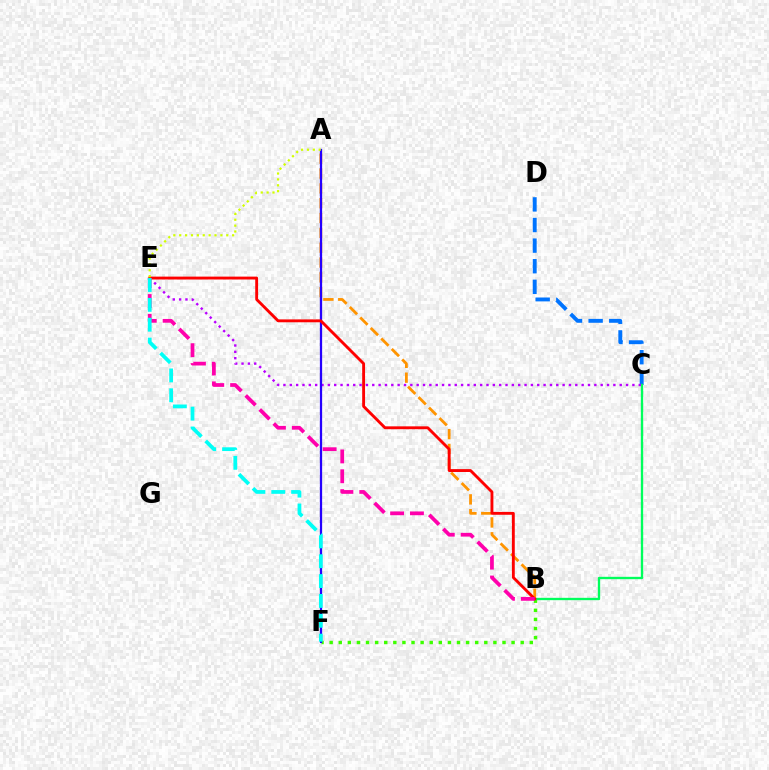{('C', 'D'): [{'color': '#0074ff', 'line_style': 'dashed', 'thickness': 2.8}], ('B', 'F'): [{'color': '#3dff00', 'line_style': 'dotted', 'thickness': 2.47}], ('A', 'B'): [{'color': '#ff9400', 'line_style': 'dashed', 'thickness': 2.01}], ('B', 'C'): [{'color': '#00ff5c', 'line_style': 'solid', 'thickness': 1.69}], ('C', 'E'): [{'color': '#b900ff', 'line_style': 'dotted', 'thickness': 1.72}], ('A', 'F'): [{'color': '#2500ff', 'line_style': 'solid', 'thickness': 1.62}], ('B', 'E'): [{'color': '#ff0000', 'line_style': 'solid', 'thickness': 2.07}, {'color': '#ff00ac', 'line_style': 'dashed', 'thickness': 2.7}], ('E', 'F'): [{'color': '#00fff6', 'line_style': 'dashed', 'thickness': 2.7}], ('A', 'E'): [{'color': '#d1ff00', 'line_style': 'dotted', 'thickness': 1.6}]}